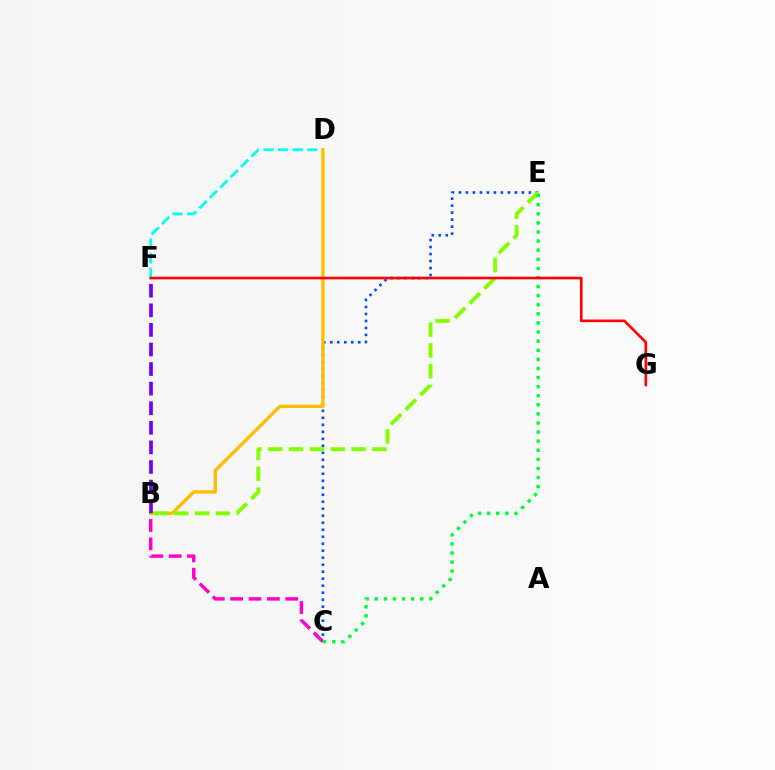{('D', 'F'): [{'color': '#00fff6', 'line_style': 'dashed', 'thickness': 1.99}], ('C', 'E'): [{'color': '#004bff', 'line_style': 'dotted', 'thickness': 1.9}, {'color': '#00ff39', 'line_style': 'dotted', 'thickness': 2.47}], ('B', 'D'): [{'color': '#ffbd00', 'line_style': 'solid', 'thickness': 2.41}], ('B', 'E'): [{'color': '#84ff00', 'line_style': 'dashed', 'thickness': 2.83}], ('B', 'C'): [{'color': '#ff00cf', 'line_style': 'dashed', 'thickness': 2.49}], ('B', 'F'): [{'color': '#7200ff', 'line_style': 'dashed', 'thickness': 2.66}], ('F', 'G'): [{'color': '#ff0000', 'line_style': 'solid', 'thickness': 1.91}]}